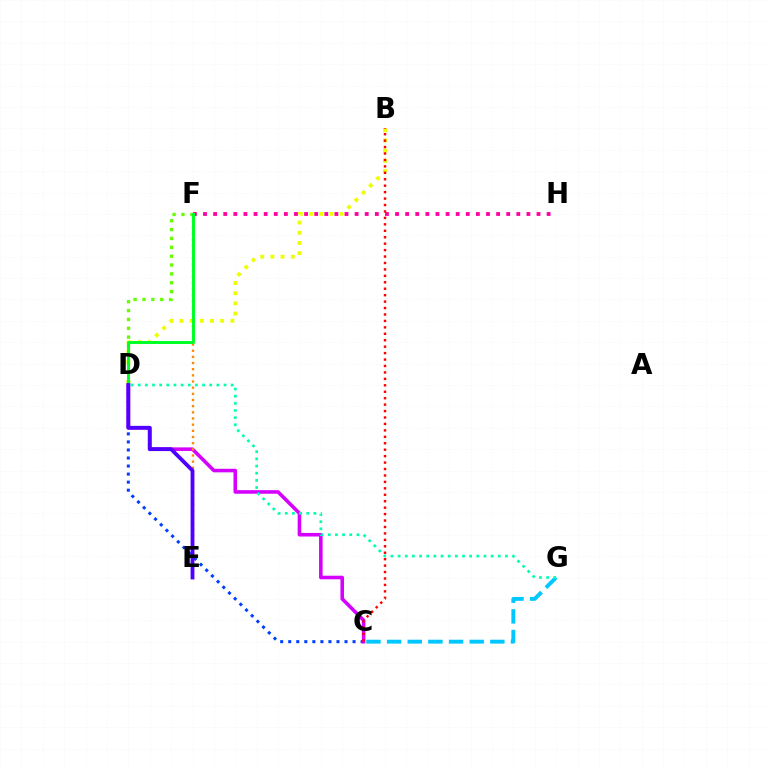{('C', 'D'): [{'color': '#003fff', 'line_style': 'dotted', 'thickness': 2.18}, {'color': '#d600ff', 'line_style': 'solid', 'thickness': 2.58}], ('B', 'D'): [{'color': '#eeff00', 'line_style': 'dotted', 'thickness': 2.77}], ('E', 'F'): [{'color': '#ff8800', 'line_style': 'dotted', 'thickness': 1.67}], ('F', 'H'): [{'color': '#ff00a0', 'line_style': 'dotted', 'thickness': 2.75}], ('D', 'F'): [{'color': '#66ff00', 'line_style': 'dotted', 'thickness': 2.41}, {'color': '#00ff27', 'line_style': 'solid', 'thickness': 2.13}], ('C', 'G'): [{'color': '#00c7ff', 'line_style': 'dashed', 'thickness': 2.8}], ('B', 'C'): [{'color': '#ff0000', 'line_style': 'dotted', 'thickness': 1.75}], ('D', 'E'): [{'color': '#4f00ff', 'line_style': 'solid', 'thickness': 2.75}], ('D', 'G'): [{'color': '#00ffaf', 'line_style': 'dotted', 'thickness': 1.94}]}